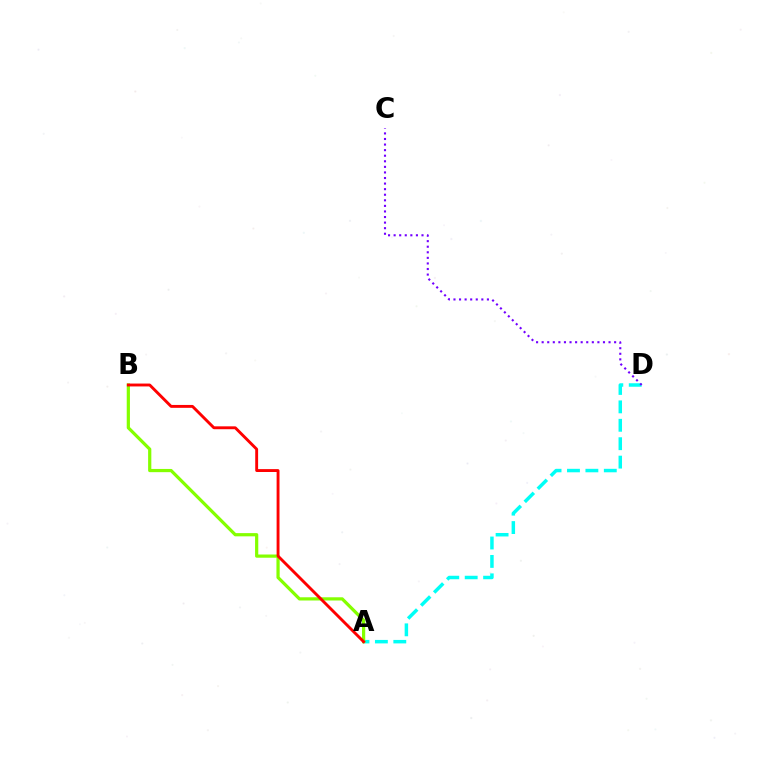{('A', 'D'): [{'color': '#00fff6', 'line_style': 'dashed', 'thickness': 2.5}], ('C', 'D'): [{'color': '#7200ff', 'line_style': 'dotted', 'thickness': 1.51}], ('A', 'B'): [{'color': '#84ff00', 'line_style': 'solid', 'thickness': 2.32}, {'color': '#ff0000', 'line_style': 'solid', 'thickness': 2.08}]}